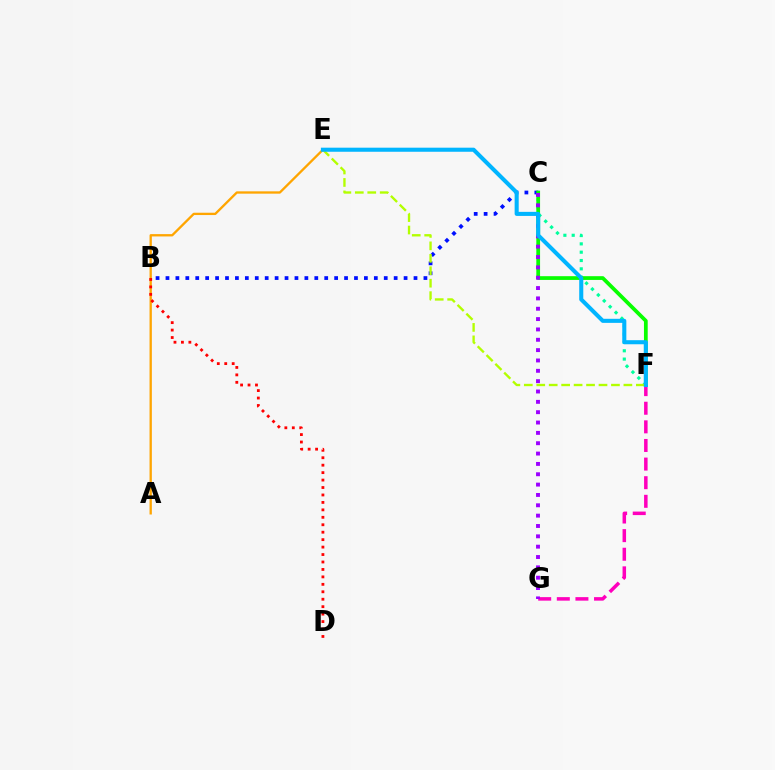{('A', 'E'): [{'color': '#ffa500', 'line_style': 'solid', 'thickness': 1.67}], ('B', 'C'): [{'color': '#0010ff', 'line_style': 'dotted', 'thickness': 2.7}], ('B', 'D'): [{'color': '#ff0000', 'line_style': 'dotted', 'thickness': 2.02}], ('F', 'G'): [{'color': '#ff00bd', 'line_style': 'dashed', 'thickness': 2.53}], ('C', 'F'): [{'color': '#00ff9d', 'line_style': 'dotted', 'thickness': 2.26}, {'color': '#08ff00', 'line_style': 'solid', 'thickness': 2.7}], ('E', 'F'): [{'color': '#b3ff00', 'line_style': 'dashed', 'thickness': 1.69}, {'color': '#00b5ff', 'line_style': 'solid', 'thickness': 2.93}], ('C', 'G'): [{'color': '#9b00ff', 'line_style': 'dotted', 'thickness': 2.81}]}